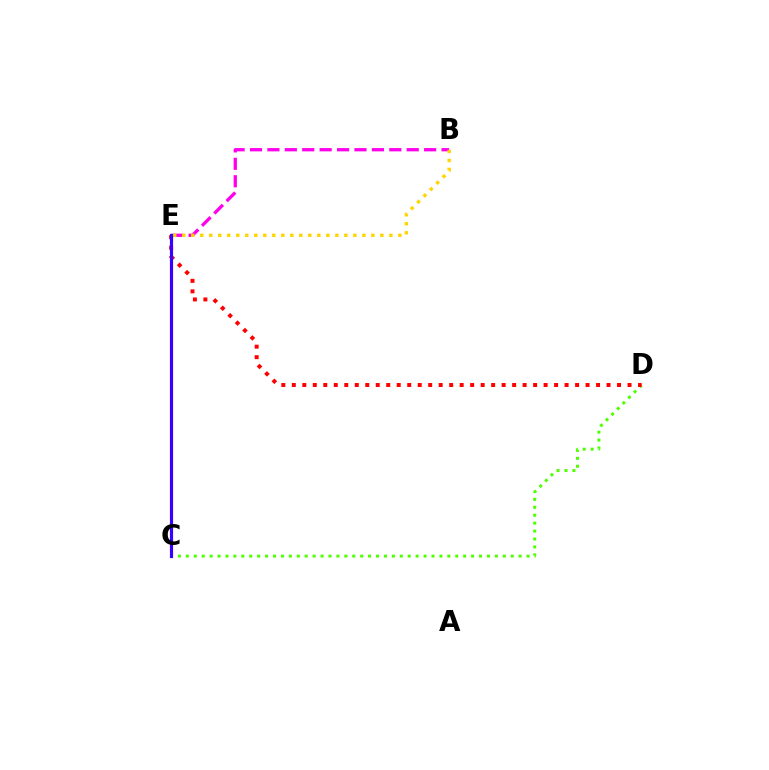{('B', 'E'): [{'color': '#ff00ed', 'line_style': 'dashed', 'thickness': 2.37}, {'color': '#ffd500', 'line_style': 'dotted', 'thickness': 2.45}], ('C', 'D'): [{'color': '#4fff00', 'line_style': 'dotted', 'thickness': 2.15}], ('C', 'E'): [{'color': '#009eff', 'line_style': 'solid', 'thickness': 2.06}, {'color': '#00ff86', 'line_style': 'dotted', 'thickness': 2.16}, {'color': '#3700ff', 'line_style': 'solid', 'thickness': 2.28}], ('D', 'E'): [{'color': '#ff0000', 'line_style': 'dotted', 'thickness': 2.85}]}